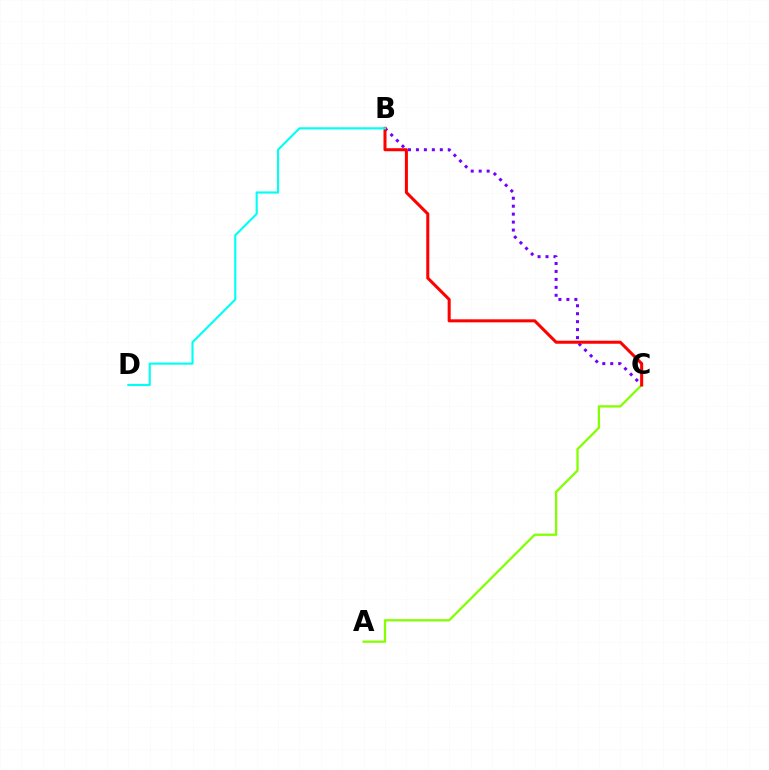{('B', 'C'): [{'color': '#7200ff', 'line_style': 'dotted', 'thickness': 2.16}, {'color': '#ff0000', 'line_style': 'solid', 'thickness': 2.19}], ('A', 'C'): [{'color': '#84ff00', 'line_style': 'solid', 'thickness': 1.64}], ('B', 'D'): [{'color': '#00fff6', 'line_style': 'solid', 'thickness': 1.53}]}